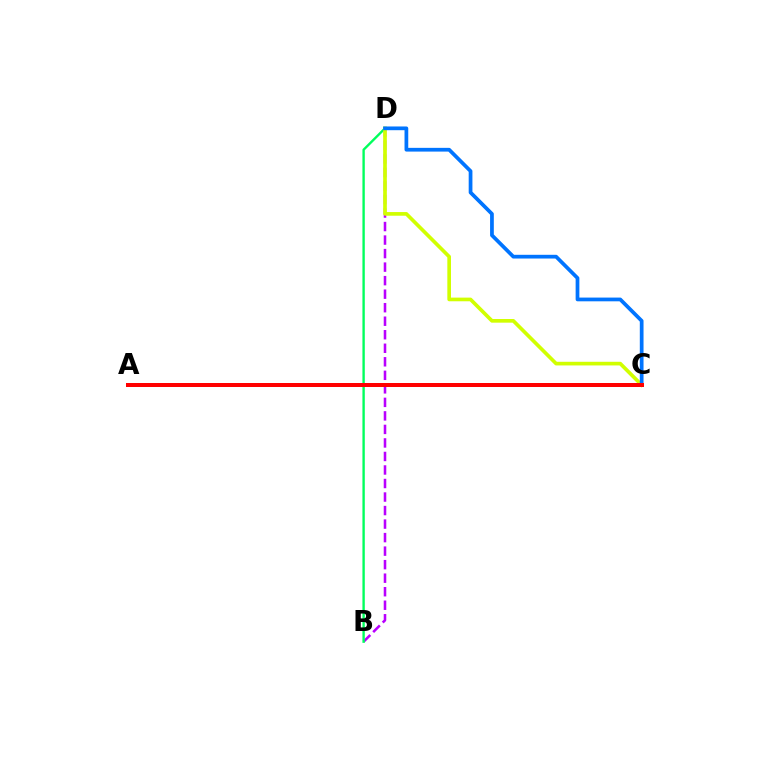{('B', 'D'): [{'color': '#b900ff', 'line_style': 'dashed', 'thickness': 1.84}, {'color': '#00ff5c', 'line_style': 'solid', 'thickness': 1.71}], ('C', 'D'): [{'color': '#d1ff00', 'line_style': 'solid', 'thickness': 2.64}, {'color': '#0074ff', 'line_style': 'solid', 'thickness': 2.69}], ('A', 'C'): [{'color': '#ff0000', 'line_style': 'solid', 'thickness': 2.88}]}